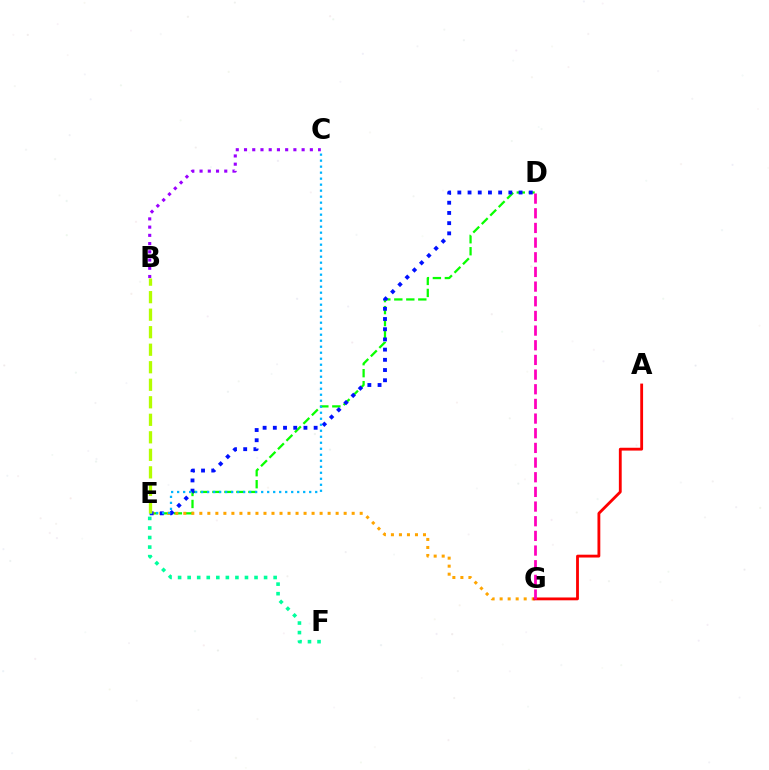{('D', 'E'): [{'color': '#08ff00', 'line_style': 'dashed', 'thickness': 1.63}, {'color': '#0010ff', 'line_style': 'dotted', 'thickness': 2.77}], ('E', 'G'): [{'color': '#ffa500', 'line_style': 'dotted', 'thickness': 2.18}], ('B', 'C'): [{'color': '#9b00ff', 'line_style': 'dotted', 'thickness': 2.24}], ('A', 'G'): [{'color': '#ff0000', 'line_style': 'solid', 'thickness': 2.04}], ('D', 'G'): [{'color': '#ff00bd', 'line_style': 'dashed', 'thickness': 1.99}], ('E', 'F'): [{'color': '#00ff9d', 'line_style': 'dotted', 'thickness': 2.6}], ('C', 'E'): [{'color': '#00b5ff', 'line_style': 'dotted', 'thickness': 1.63}], ('B', 'E'): [{'color': '#b3ff00', 'line_style': 'dashed', 'thickness': 2.38}]}